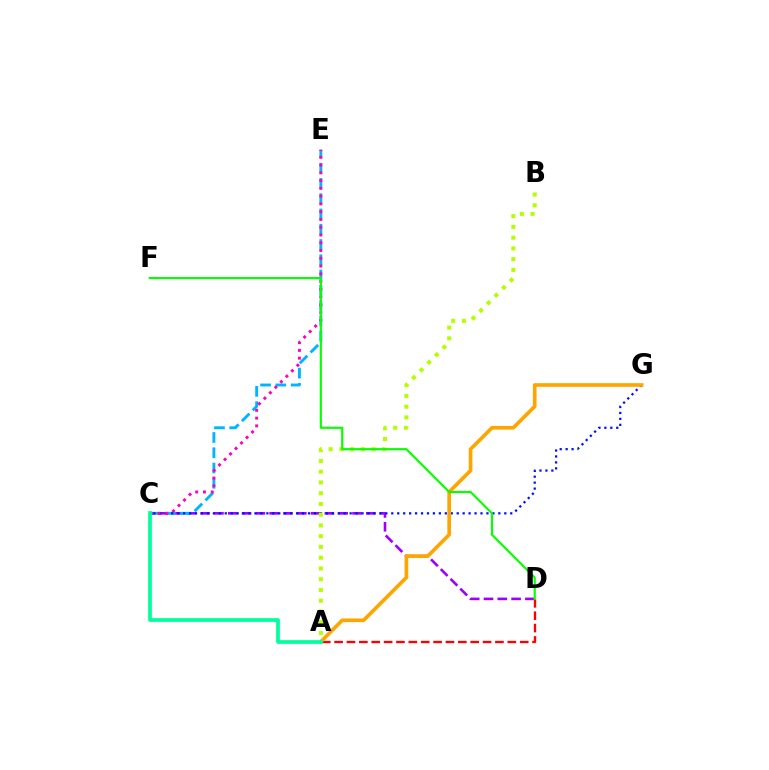{('C', 'D'): [{'color': '#9b00ff', 'line_style': 'dashed', 'thickness': 1.88}], ('A', 'D'): [{'color': '#ff0000', 'line_style': 'dashed', 'thickness': 1.68}], ('C', 'E'): [{'color': '#00b5ff', 'line_style': 'dashed', 'thickness': 2.07}, {'color': '#ff00bd', 'line_style': 'dotted', 'thickness': 2.11}], ('C', 'G'): [{'color': '#0010ff', 'line_style': 'dotted', 'thickness': 1.62}], ('A', 'B'): [{'color': '#b3ff00', 'line_style': 'dotted', 'thickness': 2.92}], ('A', 'G'): [{'color': '#ffa500', 'line_style': 'solid', 'thickness': 2.63}], ('D', 'F'): [{'color': '#08ff00', 'line_style': 'solid', 'thickness': 1.55}], ('A', 'C'): [{'color': '#00ff9d', 'line_style': 'solid', 'thickness': 2.67}]}